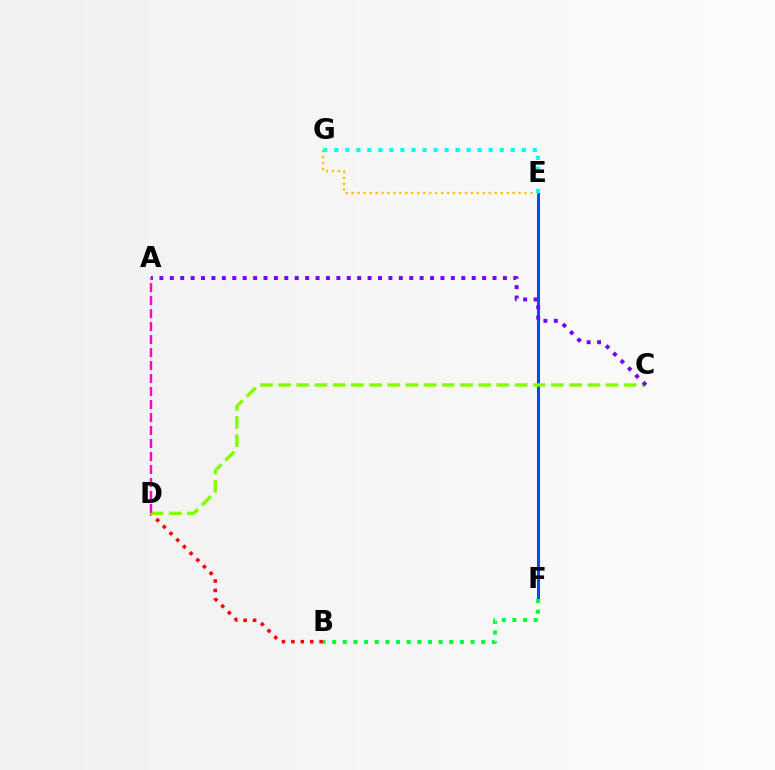{('E', 'F'): [{'color': '#004bff', 'line_style': 'solid', 'thickness': 2.19}], ('B', 'F'): [{'color': '#00ff39', 'line_style': 'dotted', 'thickness': 2.89}], ('E', 'G'): [{'color': '#ffbd00', 'line_style': 'dotted', 'thickness': 1.62}, {'color': '#00fff6', 'line_style': 'dotted', 'thickness': 3.0}], ('B', 'D'): [{'color': '#ff0000', 'line_style': 'dotted', 'thickness': 2.56}], ('C', 'D'): [{'color': '#84ff00', 'line_style': 'dashed', 'thickness': 2.47}], ('A', 'C'): [{'color': '#7200ff', 'line_style': 'dotted', 'thickness': 2.83}], ('A', 'D'): [{'color': '#ff00cf', 'line_style': 'dashed', 'thickness': 1.76}]}